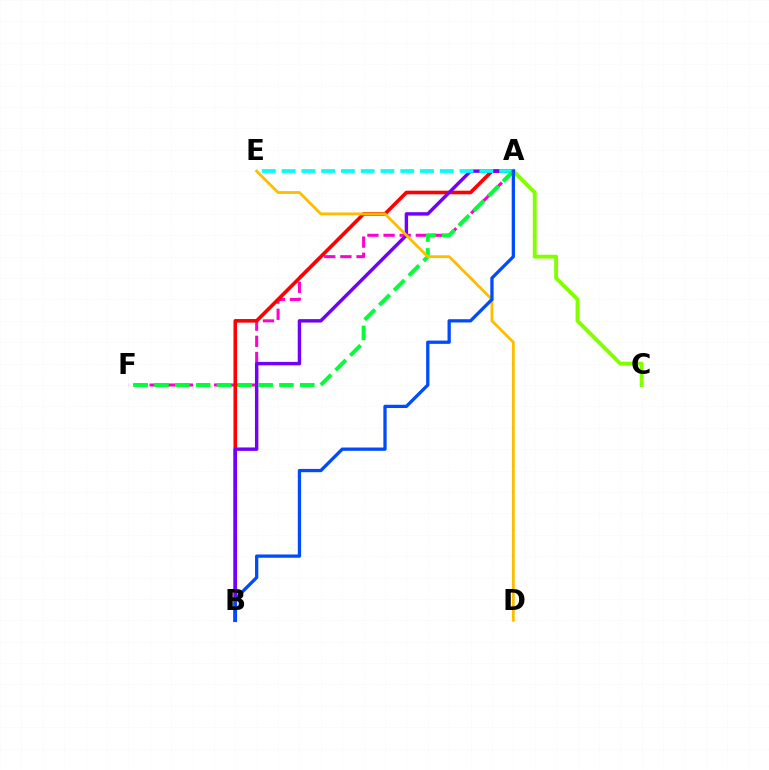{('A', 'F'): [{'color': '#ff00cf', 'line_style': 'dashed', 'thickness': 2.19}, {'color': '#00ff39', 'line_style': 'dashed', 'thickness': 2.83}], ('A', 'B'): [{'color': '#ff0000', 'line_style': 'solid', 'thickness': 2.6}, {'color': '#7200ff', 'line_style': 'solid', 'thickness': 2.46}, {'color': '#004bff', 'line_style': 'solid', 'thickness': 2.36}], ('A', 'E'): [{'color': '#00fff6', 'line_style': 'dashed', 'thickness': 2.69}], ('A', 'C'): [{'color': '#84ff00', 'line_style': 'solid', 'thickness': 2.8}], ('D', 'E'): [{'color': '#ffbd00', 'line_style': 'solid', 'thickness': 2.02}]}